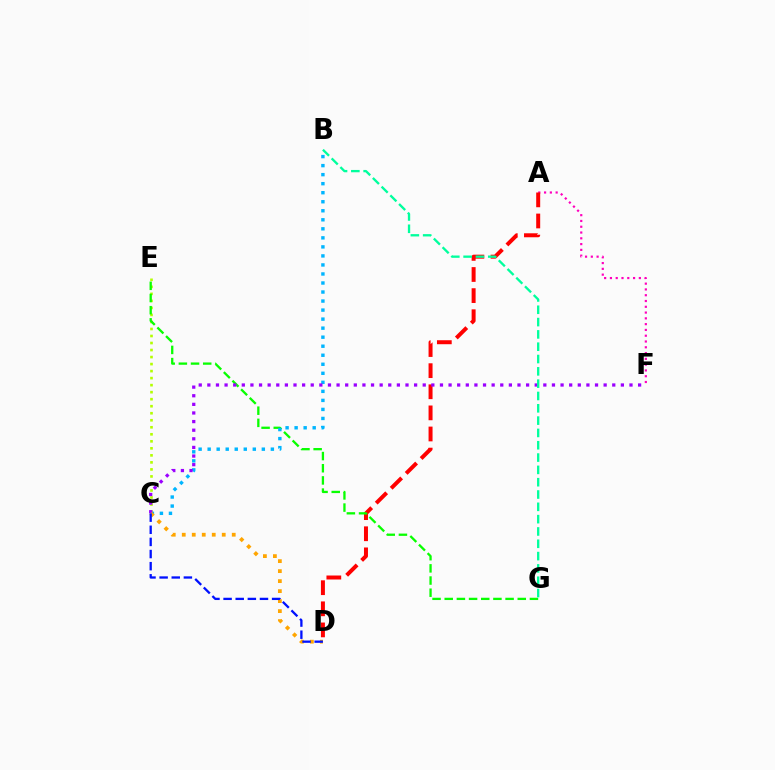{('A', 'F'): [{'color': '#ff00bd', 'line_style': 'dotted', 'thickness': 1.57}], ('A', 'D'): [{'color': '#ff0000', 'line_style': 'dashed', 'thickness': 2.87}], ('C', 'E'): [{'color': '#b3ff00', 'line_style': 'dotted', 'thickness': 1.91}], ('E', 'G'): [{'color': '#08ff00', 'line_style': 'dashed', 'thickness': 1.65}], ('B', 'C'): [{'color': '#00b5ff', 'line_style': 'dotted', 'thickness': 2.45}], ('C', 'F'): [{'color': '#9b00ff', 'line_style': 'dotted', 'thickness': 2.34}], ('C', 'D'): [{'color': '#ffa500', 'line_style': 'dotted', 'thickness': 2.72}, {'color': '#0010ff', 'line_style': 'dashed', 'thickness': 1.65}], ('B', 'G'): [{'color': '#00ff9d', 'line_style': 'dashed', 'thickness': 1.67}]}